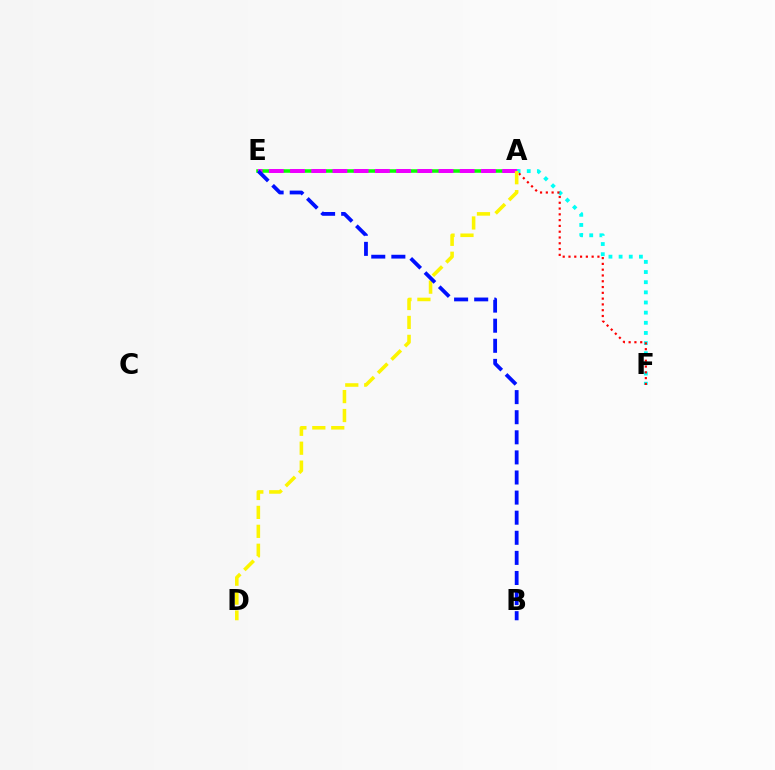{('A', 'E'): [{'color': '#08ff00', 'line_style': 'solid', 'thickness': 2.55}, {'color': '#ee00ff', 'line_style': 'dashed', 'thickness': 2.88}], ('A', 'F'): [{'color': '#00fff6', 'line_style': 'dotted', 'thickness': 2.76}, {'color': '#ff0000', 'line_style': 'dotted', 'thickness': 1.57}], ('A', 'D'): [{'color': '#fcf500', 'line_style': 'dashed', 'thickness': 2.57}], ('B', 'E'): [{'color': '#0010ff', 'line_style': 'dashed', 'thickness': 2.73}]}